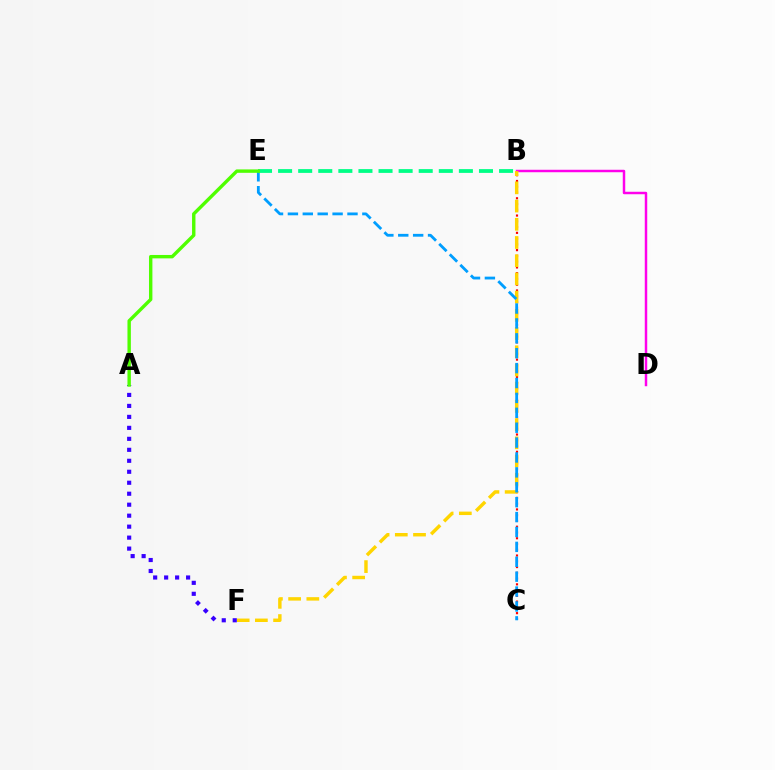{('B', 'C'): [{'color': '#ff0000', 'line_style': 'dotted', 'thickness': 1.57}], ('B', 'D'): [{'color': '#ff00ed', 'line_style': 'solid', 'thickness': 1.77}], ('B', 'F'): [{'color': '#ffd500', 'line_style': 'dashed', 'thickness': 2.47}], ('C', 'E'): [{'color': '#009eff', 'line_style': 'dashed', 'thickness': 2.02}], ('A', 'F'): [{'color': '#3700ff', 'line_style': 'dotted', 'thickness': 2.98}], ('B', 'E'): [{'color': '#00ff86', 'line_style': 'dashed', 'thickness': 2.73}], ('A', 'E'): [{'color': '#4fff00', 'line_style': 'solid', 'thickness': 2.45}]}